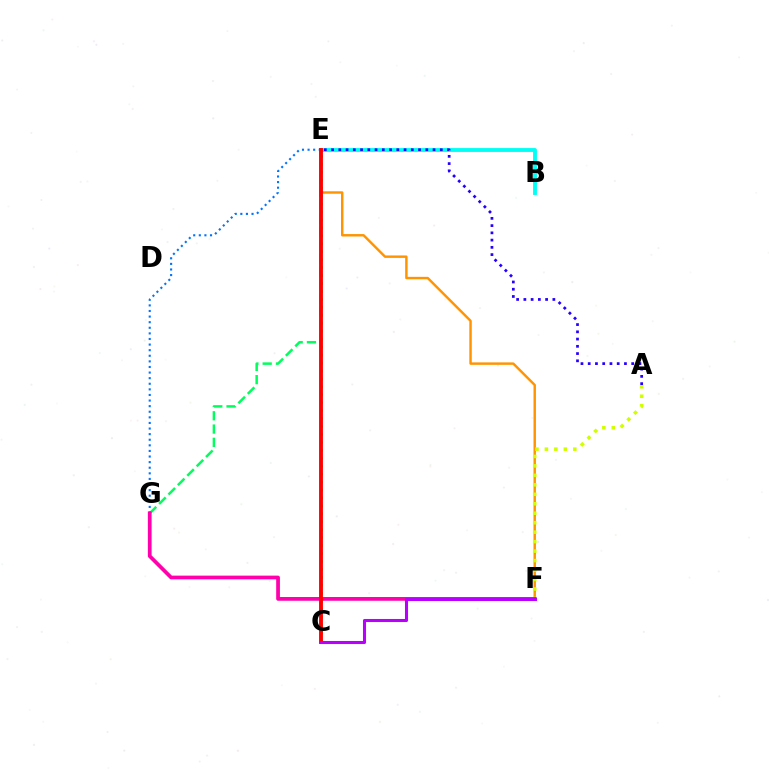{('E', 'G'): [{'color': '#00ff5c', 'line_style': 'dashed', 'thickness': 1.8}, {'color': '#0074ff', 'line_style': 'dotted', 'thickness': 1.52}], ('B', 'E'): [{'color': '#00fff6', 'line_style': 'solid', 'thickness': 2.77}], ('E', 'F'): [{'color': '#ff9400', 'line_style': 'solid', 'thickness': 1.76}], ('C', 'E'): [{'color': '#3dff00', 'line_style': 'dotted', 'thickness': 2.16}, {'color': '#ff0000', 'line_style': 'solid', 'thickness': 2.79}], ('A', 'F'): [{'color': '#d1ff00', 'line_style': 'dotted', 'thickness': 2.57}], ('A', 'E'): [{'color': '#2500ff', 'line_style': 'dotted', 'thickness': 1.97}], ('F', 'G'): [{'color': '#ff00ac', 'line_style': 'solid', 'thickness': 2.69}], ('C', 'F'): [{'color': '#b900ff', 'line_style': 'solid', 'thickness': 2.2}]}